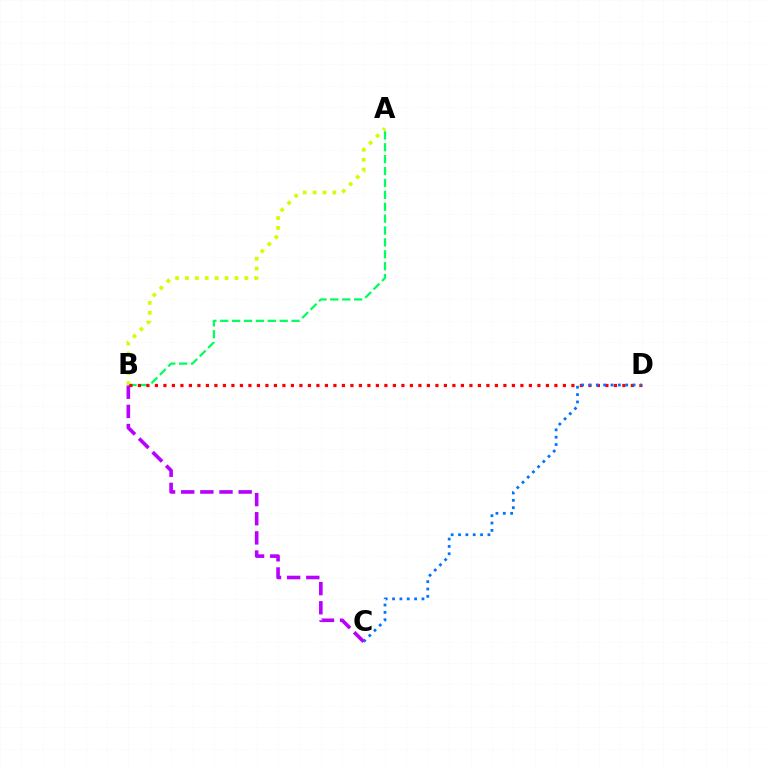{('A', 'B'): [{'color': '#00ff5c', 'line_style': 'dashed', 'thickness': 1.62}, {'color': '#d1ff00', 'line_style': 'dotted', 'thickness': 2.69}], ('B', 'D'): [{'color': '#ff0000', 'line_style': 'dotted', 'thickness': 2.31}], ('C', 'D'): [{'color': '#0074ff', 'line_style': 'dotted', 'thickness': 2.0}], ('B', 'C'): [{'color': '#b900ff', 'line_style': 'dashed', 'thickness': 2.6}]}